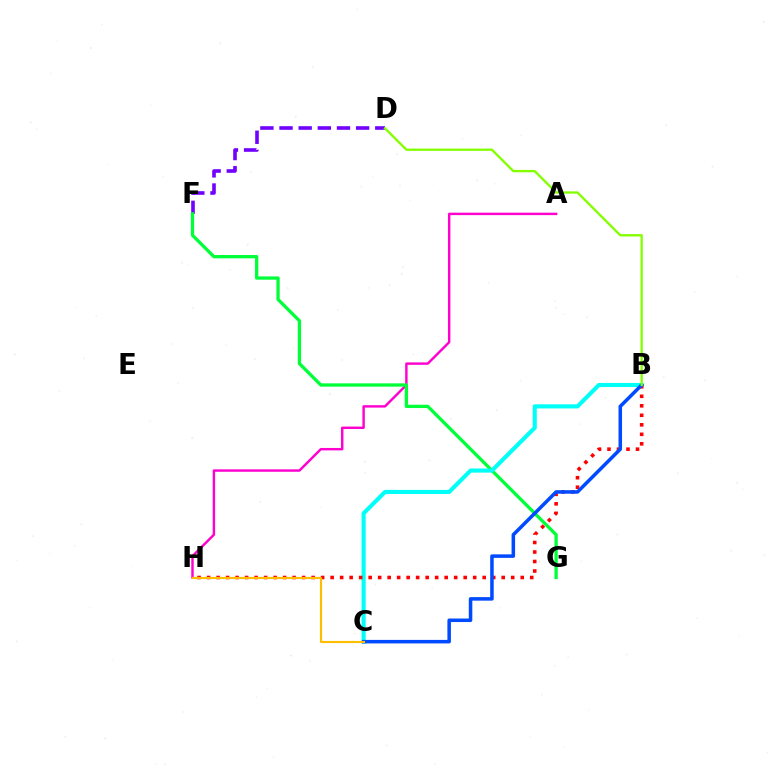{('D', 'F'): [{'color': '#7200ff', 'line_style': 'dashed', 'thickness': 2.6}], ('A', 'H'): [{'color': '#ff00cf', 'line_style': 'solid', 'thickness': 1.75}], ('F', 'G'): [{'color': '#00ff39', 'line_style': 'solid', 'thickness': 2.37}], ('B', 'C'): [{'color': '#00fff6', 'line_style': 'solid', 'thickness': 2.95}, {'color': '#004bff', 'line_style': 'solid', 'thickness': 2.54}], ('B', 'H'): [{'color': '#ff0000', 'line_style': 'dotted', 'thickness': 2.58}], ('C', 'H'): [{'color': '#ffbd00', 'line_style': 'solid', 'thickness': 1.54}], ('B', 'D'): [{'color': '#84ff00', 'line_style': 'solid', 'thickness': 1.68}]}